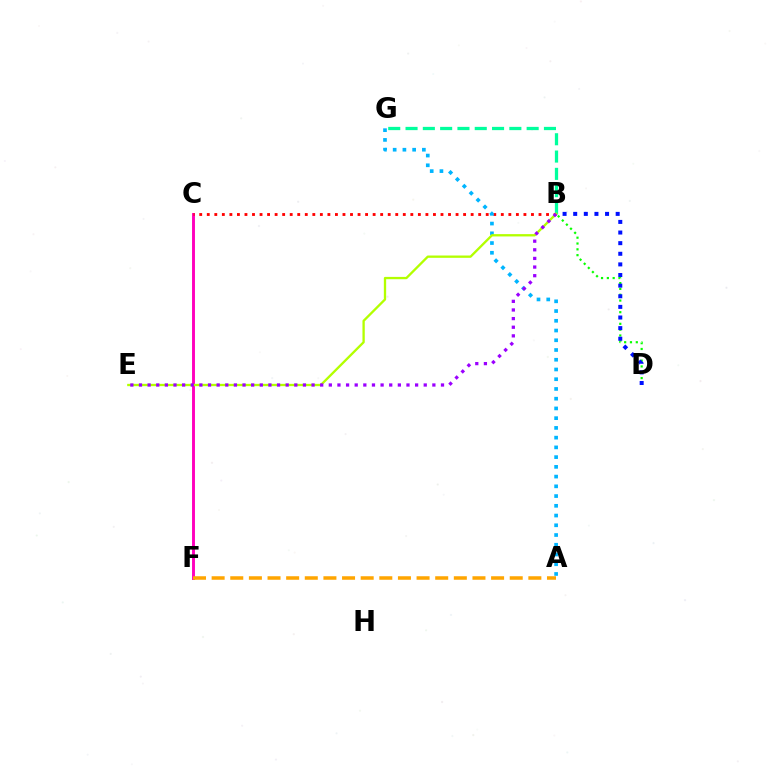{('C', 'F'): [{'color': '#ff00bd', 'line_style': 'solid', 'thickness': 2.1}], ('B', 'D'): [{'color': '#08ff00', 'line_style': 'dotted', 'thickness': 1.58}, {'color': '#0010ff', 'line_style': 'dotted', 'thickness': 2.89}], ('B', 'G'): [{'color': '#00ff9d', 'line_style': 'dashed', 'thickness': 2.35}], ('B', 'C'): [{'color': '#ff0000', 'line_style': 'dotted', 'thickness': 2.05}], ('A', 'F'): [{'color': '#ffa500', 'line_style': 'dashed', 'thickness': 2.53}], ('A', 'G'): [{'color': '#00b5ff', 'line_style': 'dotted', 'thickness': 2.65}], ('B', 'E'): [{'color': '#b3ff00', 'line_style': 'solid', 'thickness': 1.67}, {'color': '#9b00ff', 'line_style': 'dotted', 'thickness': 2.34}]}